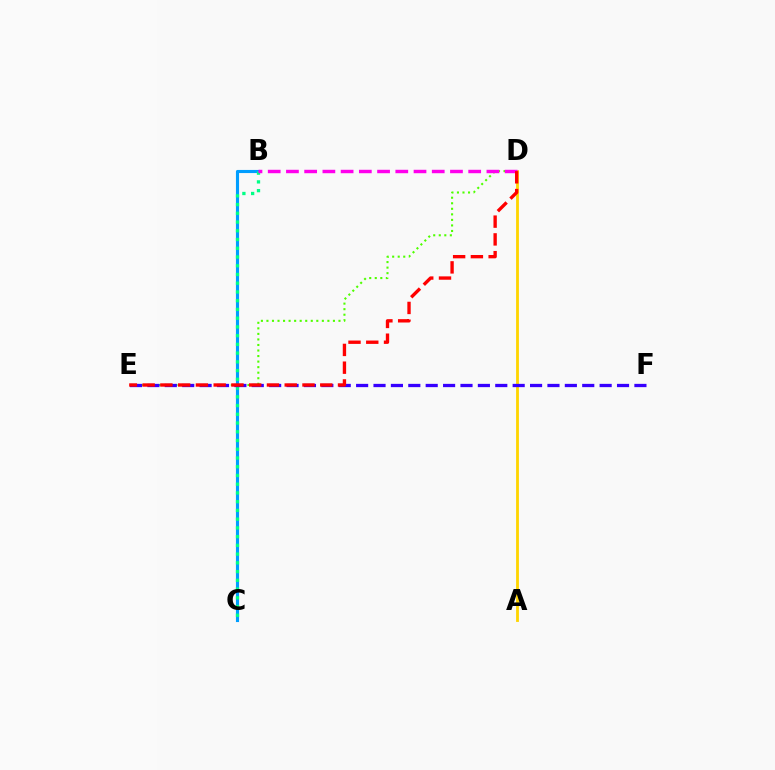{('B', 'C'): [{'color': '#009eff', 'line_style': 'solid', 'thickness': 2.24}, {'color': '#00ff86', 'line_style': 'dotted', 'thickness': 2.37}], ('D', 'E'): [{'color': '#4fff00', 'line_style': 'dotted', 'thickness': 1.51}, {'color': '#ff0000', 'line_style': 'dashed', 'thickness': 2.41}], ('A', 'D'): [{'color': '#ffd500', 'line_style': 'solid', 'thickness': 2.03}], ('B', 'D'): [{'color': '#ff00ed', 'line_style': 'dashed', 'thickness': 2.48}], ('E', 'F'): [{'color': '#3700ff', 'line_style': 'dashed', 'thickness': 2.36}]}